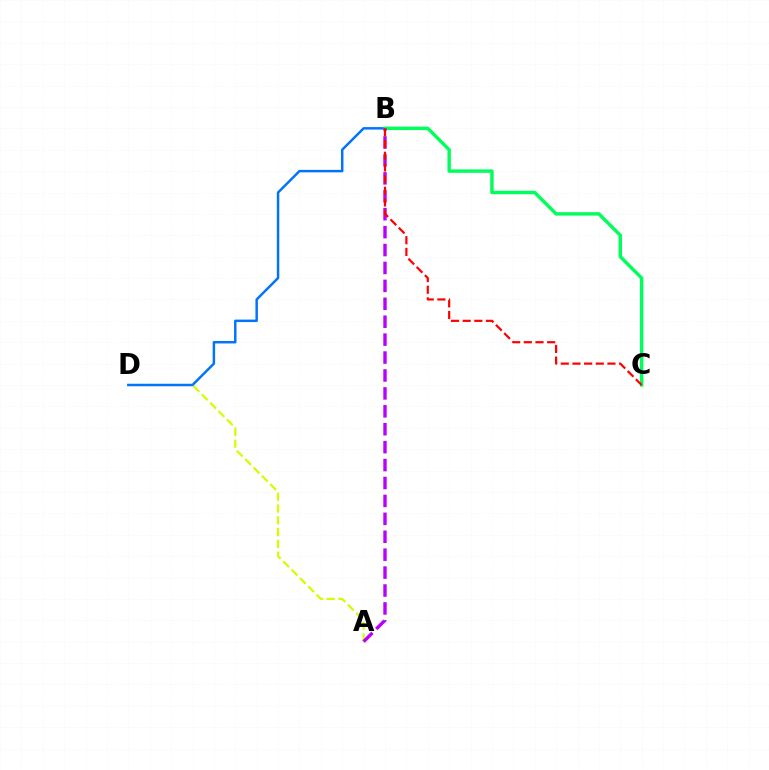{('A', 'D'): [{'color': '#d1ff00', 'line_style': 'dashed', 'thickness': 1.6}], ('B', 'D'): [{'color': '#0074ff', 'line_style': 'solid', 'thickness': 1.78}], ('B', 'C'): [{'color': '#00ff5c', 'line_style': 'solid', 'thickness': 2.47}, {'color': '#ff0000', 'line_style': 'dashed', 'thickness': 1.59}], ('A', 'B'): [{'color': '#b900ff', 'line_style': 'dashed', 'thickness': 2.43}]}